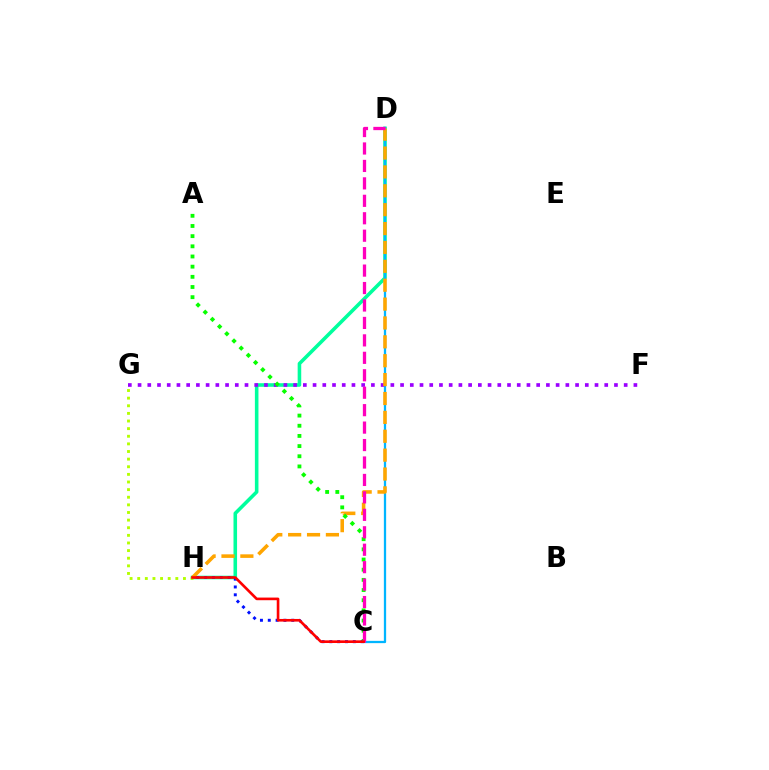{('D', 'H'): [{'color': '#00ff9d', 'line_style': 'solid', 'thickness': 2.57}, {'color': '#ffa500', 'line_style': 'dashed', 'thickness': 2.56}], ('G', 'H'): [{'color': '#b3ff00', 'line_style': 'dotted', 'thickness': 2.07}], ('C', 'D'): [{'color': '#00b5ff', 'line_style': 'solid', 'thickness': 1.64}, {'color': '#ff00bd', 'line_style': 'dashed', 'thickness': 2.37}], ('C', 'H'): [{'color': '#0010ff', 'line_style': 'dotted', 'thickness': 2.13}, {'color': '#ff0000', 'line_style': 'solid', 'thickness': 1.9}], ('F', 'G'): [{'color': '#9b00ff', 'line_style': 'dotted', 'thickness': 2.64}], ('A', 'C'): [{'color': '#08ff00', 'line_style': 'dotted', 'thickness': 2.76}]}